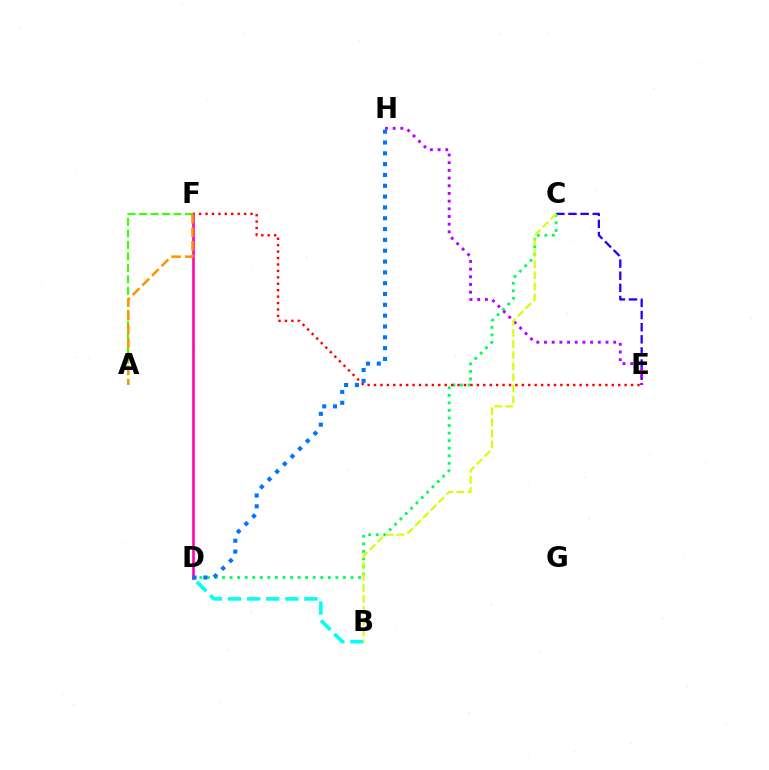{('C', 'E'): [{'color': '#2500ff', 'line_style': 'dashed', 'thickness': 1.65}], ('C', 'D'): [{'color': '#00ff5c', 'line_style': 'dotted', 'thickness': 2.05}], ('B', 'D'): [{'color': '#00fff6', 'line_style': 'dashed', 'thickness': 2.59}], ('E', 'F'): [{'color': '#ff0000', 'line_style': 'dotted', 'thickness': 1.75}], ('D', 'F'): [{'color': '#ff00ac', 'line_style': 'solid', 'thickness': 1.86}], ('E', 'H'): [{'color': '#b900ff', 'line_style': 'dotted', 'thickness': 2.09}], ('A', 'F'): [{'color': '#3dff00', 'line_style': 'dashed', 'thickness': 1.56}, {'color': '#ff9400', 'line_style': 'dashed', 'thickness': 1.85}], ('B', 'C'): [{'color': '#d1ff00', 'line_style': 'dashed', 'thickness': 1.5}], ('D', 'H'): [{'color': '#0074ff', 'line_style': 'dotted', 'thickness': 2.94}]}